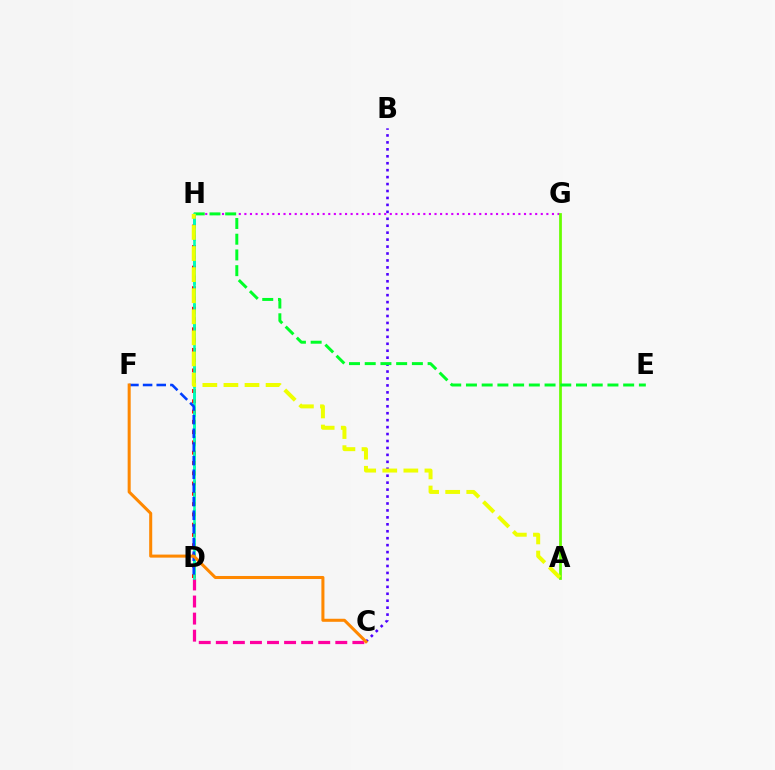{('B', 'C'): [{'color': '#4f00ff', 'line_style': 'dotted', 'thickness': 1.89}], ('D', 'H'): [{'color': '#00c7ff', 'line_style': 'dashed', 'thickness': 1.99}, {'color': '#ff0000', 'line_style': 'dotted', 'thickness': 2.79}, {'color': '#00ffaf', 'line_style': 'solid', 'thickness': 1.87}], ('C', 'D'): [{'color': '#ff00a0', 'line_style': 'dashed', 'thickness': 2.32}], ('G', 'H'): [{'color': '#d600ff', 'line_style': 'dotted', 'thickness': 1.52}], ('A', 'G'): [{'color': '#66ff00', 'line_style': 'solid', 'thickness': 1.98}], ('E', 'H'): [{'color': '#00ff27', 'line_style': 'dashed', 'thickness': 2.14}], ('A', 'H'): [{'color': '#eeff00', 'line_style': 'dashed', 'thickness': 2.86}], ('D', 'F'): [{'color': '#003fff', 'line_style': 'dashed', 'thickness': 1.85}], ('C', 'F'): [{'color': '#ff8800', 'line_style': 'solid', 'thickness': 2.19}]}